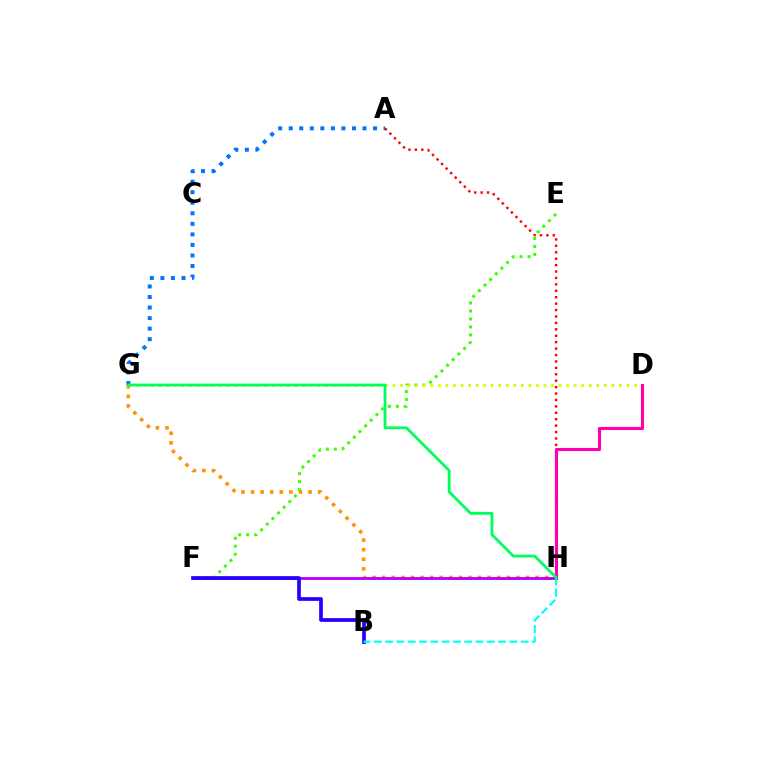{('G', 'H'): [{'color': '#ff9400', 'line_style': 'dotted', 'thickness': 2.6}, {'color': '#00ff5c', 'line_style': 'solid', 'thickness': 2.03}], ('E', 'F'): [{'color': '#3dff00', 'line_style': 'dotted', 'thickness': 2.17}], ('A', 'H'): [{'color': '#ff0000', 'line_style': 'dotted', 'thickness': 1.74}], ('F', 'H'): [{'color': '#b900ff', 'line_style': 'solid', 'thickness': 2.05}], ('D', 'G'): [{'color': '#d1ff00', 'line_style': 'dotted', 'thickness': 2.05}], ('B', 'F'): [{'color': '#2500ff', 'line_style': 'solid', 'thickness': 2.67}], ('A', 'G'): [{'color': '#0074ff', 'line_style': 'dotted', 'thickness': 2.86}], ('D', 'H'): [{'color': '#ff00ac', 'line_style': 'solid', 'thickness': 2.21}], ('B', 'H'): [{'color': '#00fff6', 'line_style': 'dashed', 'thickness': 1.54}]}